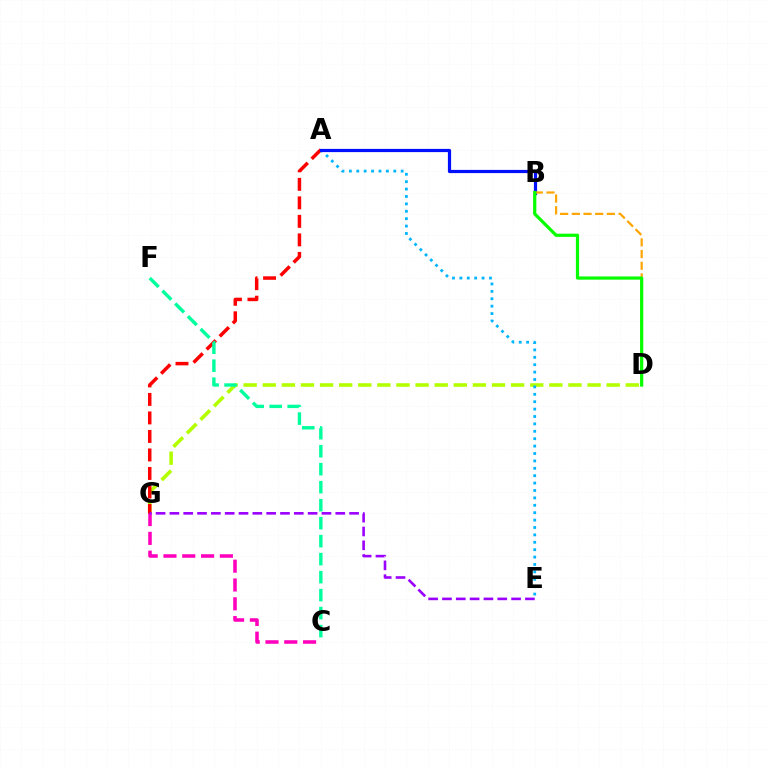{('D', 'G'): [{'color': '#b3ff00', 'line_style': 'dashed', 'thickness': 2.6}], ('C', 'G'): [{'color': '#ff00bd', 'line_style': 'dashed', 'thickness': 2.55}], ('A', 'E'): [{'color': '#00b5ff', 'line_style': 'dotted', 'thickness': 2.01}], ('A', 'G'): [{'color': '#ff0000', 'line_style': 'dashed', 'thickness': 2.51}], ('A', 'B'): [{'color': '#0010ff', 'line_style': 'solid', 'thickness': 2.31}], ('B', 'D'): [{'color': '#ffa500', 'line_style': 'dashed', 'thickness': 1.59}, {'color': '#08ff00', 'line_style': 'solid', 'thickness': 2.31}], ('C', 'F'): [{'color': '#00ff9d', 'line_style': 'dashed', 'thickness': 2.44}], ('E', 'G'): [{'color': '#9b00ff', 'line_style': 'dashed', 'thickness': 1.88}]}